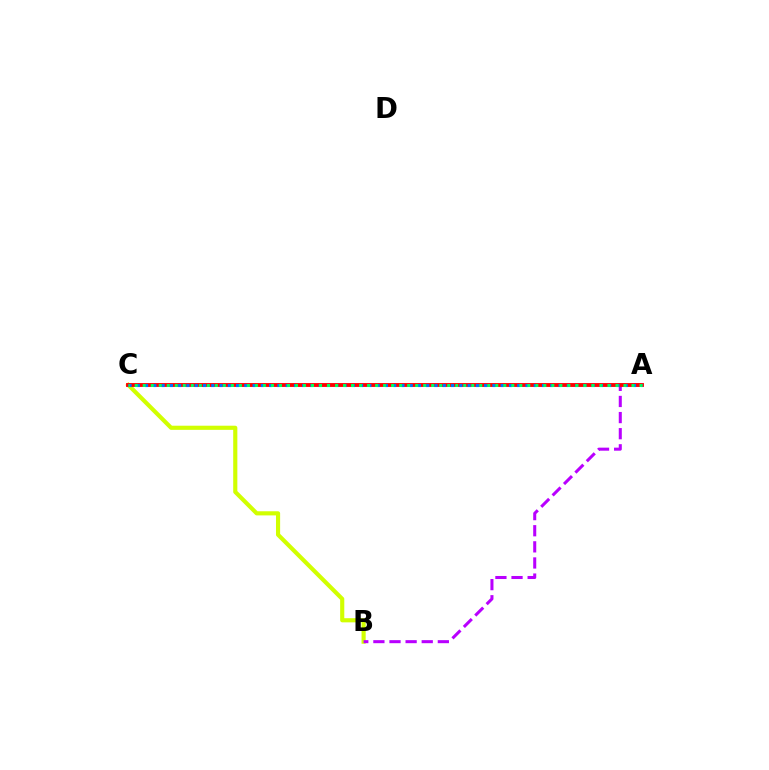{('B', 'C'): [{'color': '#d1ff00', 'line_style': 'solid', 'thickness': 2.98}], ('A', 'B'): [{'color': '#b900ff', 'line_style': 'dashed', 'thickness': 2.19}], ('A', 'C'): [{'color': '#ff0000', 'line_style': 'solid', 'thickness': 2.78}, {'color': '#0074ff', 'line_style': 'dotted', 'thickness': 2.25}, {'color': '#00ff5c', 'line_style': 'dotted', 'thickness': 2.18}]}